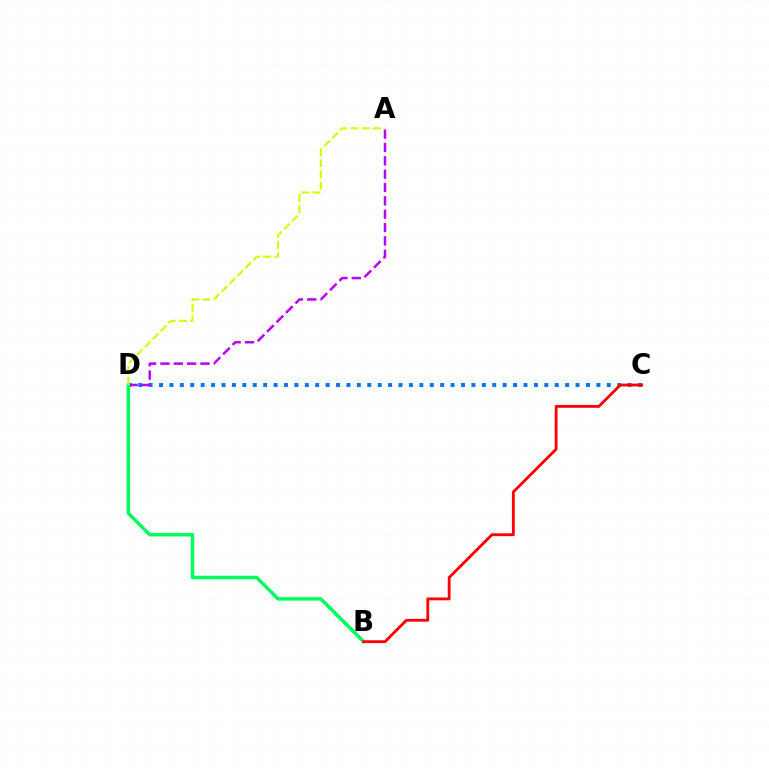{('C', 'D'): [{'color': '#0074ff', 'line_style': 'dotted', 'thickness': 2.83}], ('A', 'D'): [{'color': '#b900ff', 'line_style': 'dashed', 'thickness': 1.81}, {'color': '#d1ff00', 'line_style': 'dashed', 'thickness': 1.52}], ('B', 'D'): [{'color': '#00ff5c', 'line_style': 'solid', 'thickness': 2.52}], ('B', 'C'): [{'color': '#ff0000', 'line_style': 'solid', 'thickness': 2.04}]}